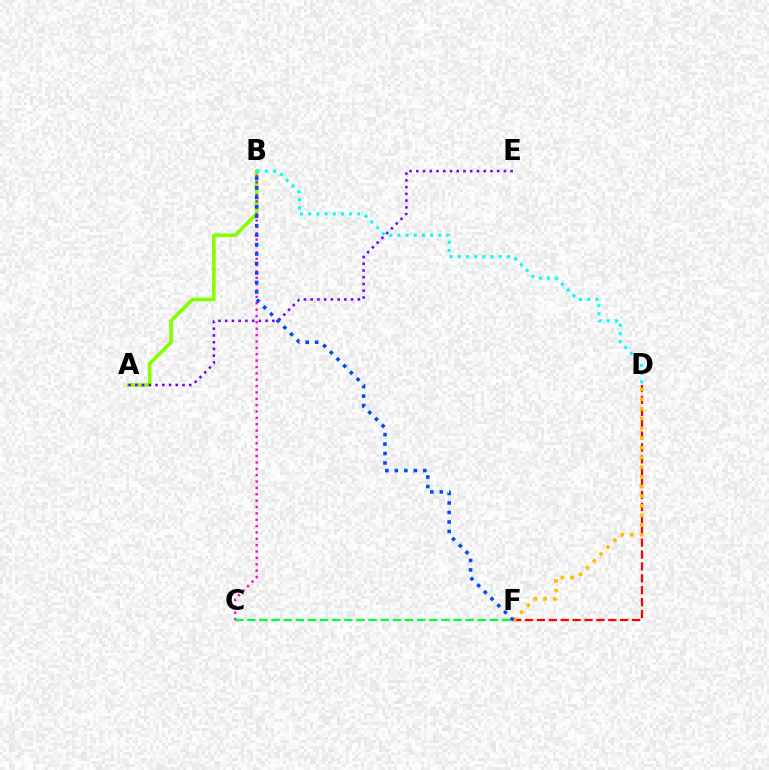{('D', 'F'): [{'color': '#ff0000', 'line_style': 'dashed', 'thickness': 1.62}, {'color': '#ffbd00', 'line_style': 'dotted', 'thickness': 2.63}], ('A', 'B'): [{'color': '#84ff00', 'line_style': 'solid', 'thickness': 2.58}], ('B', 'D'): [{'color': '#00fff6', 'line_style': 'dotted', 'thickness': 2.22}], ('B', 'C'): [{'color': '#ff00cf', 'line_style': 'dotted', 'thickness': 1.73}], ('A', 'E'): [{'color': '#7200ff', 'line_style': 'dotted', 'thickness': 1.83}], ('B', 'F'): [{'color': '#004bff', 'line_style': 'dotted', 'thickness': 2.57}], ('C', 'F'): [{'color': '#00ff39', 'line_style': 'dashed', 'thickness': 1.65}]}